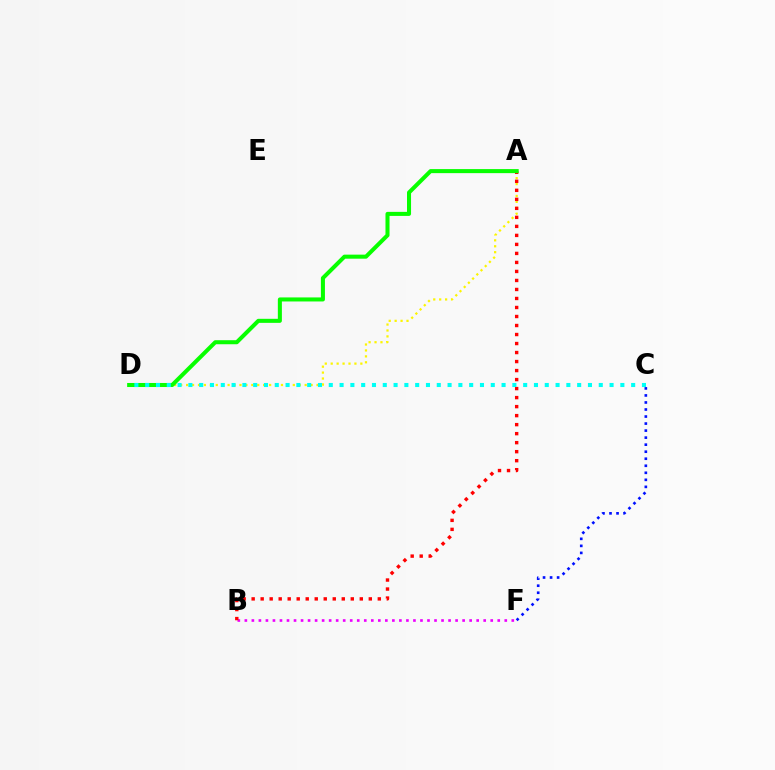{('A', 'D'): [{'color': '#fcf500', 'line_style': 'dotted', 'thickness': 1.61}, {'color': '#08ff00', 'line_style': 'solid', 'thickness': 2.91}], ('B', 'F'): [{'color': '#ee00ff', 'line_style': 'dotted', 'thickness': 1.91}], ('C', 'F'): [{'color': '#0010ff', 'line_style': 'dotted', 'thickness': 1.91}], ('A', 'B'): [{'color': '#ff0000', 'line_style': 'dotted', 'thickness': 2.45}], ('C', 'D'): [{'color': '#00fff6', 'line_style': 'dotted', 'thickness': 2.93}]}